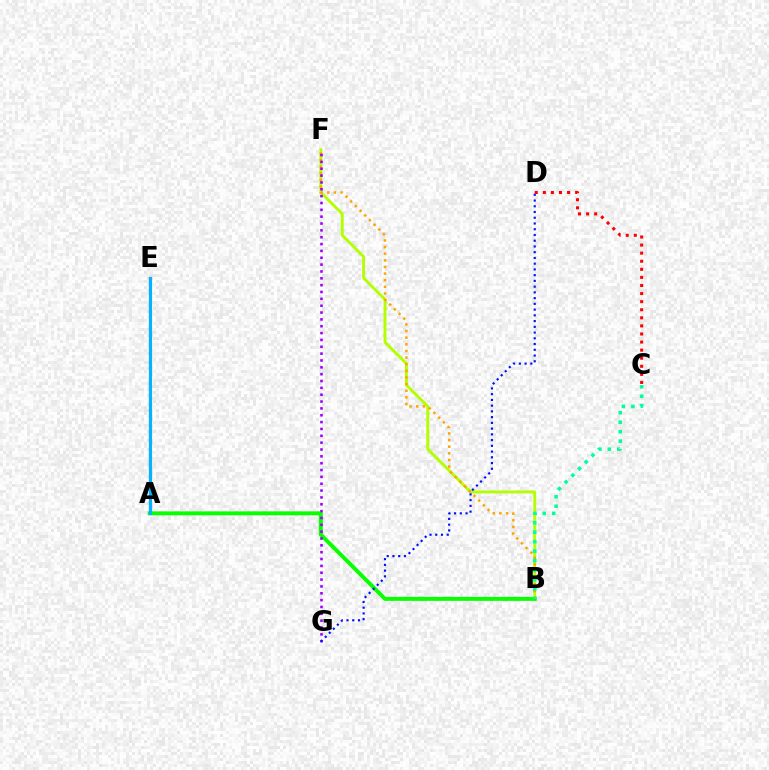{('B', 'F'): [{'color': '#b3ff00', 'line_style': 'solid', 'thickness': 2.09}, {'color': '#ffa500', 'line_style': 'dotted', 'thickness': 1.8}], ('A', 'B'): [{'color': '#08ff00', 'line_style': 'solid', 'thickness': 2.83}], ('A', 'E'): [{'color': '#ff00bd', 'line_style': 'solid', 'thickness': 1.56}, {'color': '#00b5ff', 'line_style': 'solid', 'thickness': 2.26}], ('F', 'G'): [{'color': '#9b00ff', 'line_style': 'dotted', 'thickness': 1.86}], ('D', 'G'): [{'color': '#0010ff', 'line_style': 'dotted', 'thickness': 1.56}], ('C', 'D'): [{'color': '#ff0000', 'line_style': 'dotted', 'thickness': 2.2}], ('B', 'C'): [{'color': '#00ff9d', 'line_style': 'dotted', 'thickness': 2.57}]}